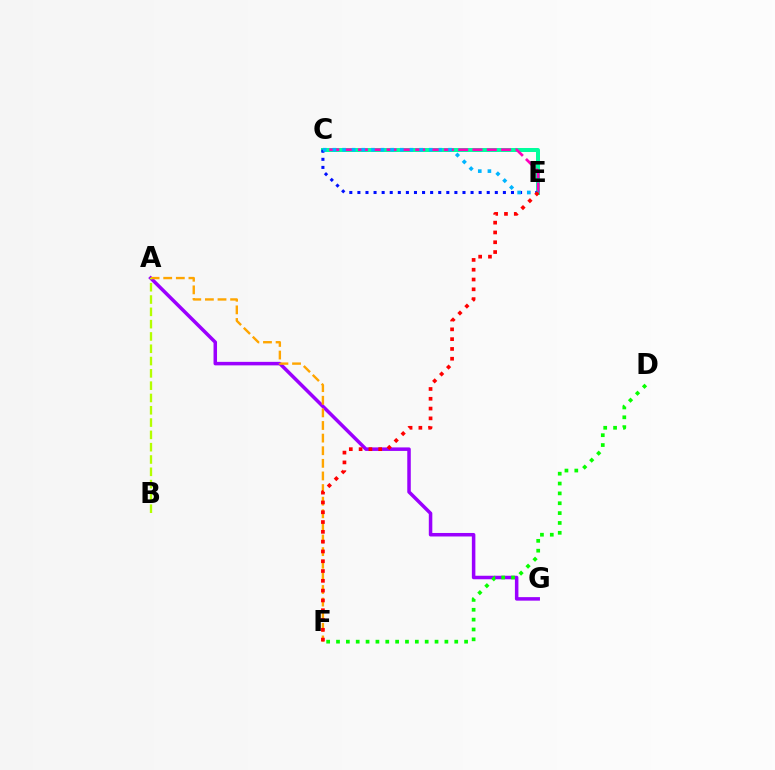{('A', 'G'): [{'color': '#9b00ff', 'line_style': 'solid', 'thickness': 2.53}], ('C', 'E'): [{'color': '#00ff9d', 'line_style': 'solid', 'thickness': 2.87}, {'color': '#ff00bd', 'line_style': 'dashed', 'thickness': 1.95}, {'color': '#0010ff', 'line_style': 'dotted', 'thickness': 2.2}, {'color': '#00b5ff', 'line_style': 'dotted', 'thickness': 2.62}], ('A', 'F'): [{'color': '#ffa500', 'line_style': 'dashed', 'thickness': 1.71}], ('A', 'B'): [{'color': '#b3ff00', 'line_style': 'dashed', 'thickness': 1.67}], ('D', 'F'): [{'color': '#08ff00', 'line_style': 'dotted', 'thickness': 2.68}], ('E', 'F'): [{'color': '#ff0000', 'line_style': 'dotted', 'thickness': 2.66}]}